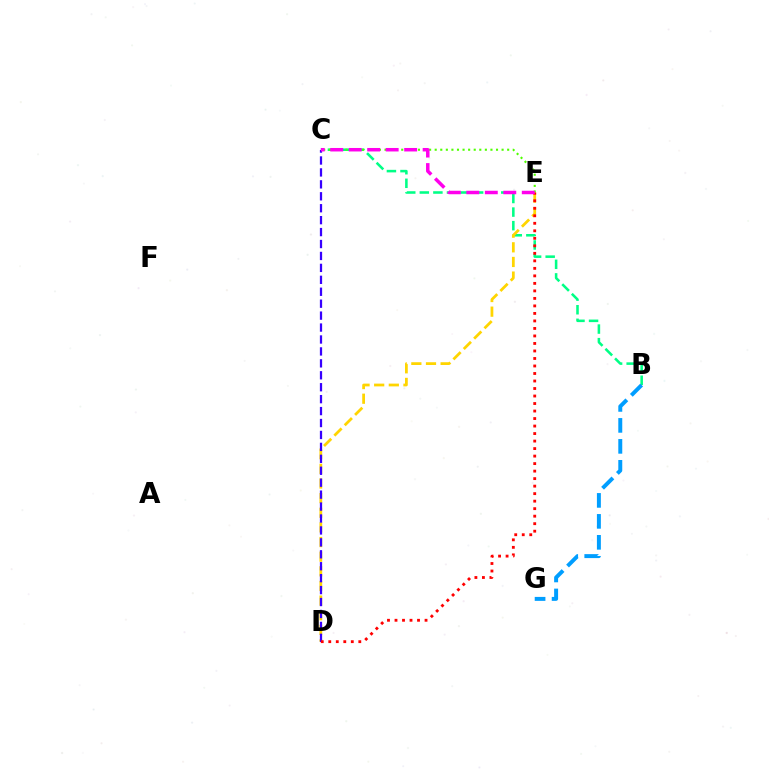{('B', 'C'): [{'color': '#00ff86', 'line_style': 'dashed', 'thickness': 1.84}], ('C', 'E'): [{'color': '#4fff00', 'line_style': 'dotted', 'thickness': 1.51}, {'color': '#ff00ed', 'line_style': 'dashed', 'thickness': 2.51}], ('D', 'E'): [{'color': '#ffd500', 'line_style': 'dashed', 'thickness': 1.99}, {'color': '#ff0000', 'line_style': 'dotted', 'thickness': 2.04}], ('C', 'D'): [{'color': '#3700ff', 'line_style': 'dashed', 'thickness': 1.62}], ('B', 'G'): [{'color': '#009eff', 'line_style': 'dashed', 'thickness': 2.85}]}